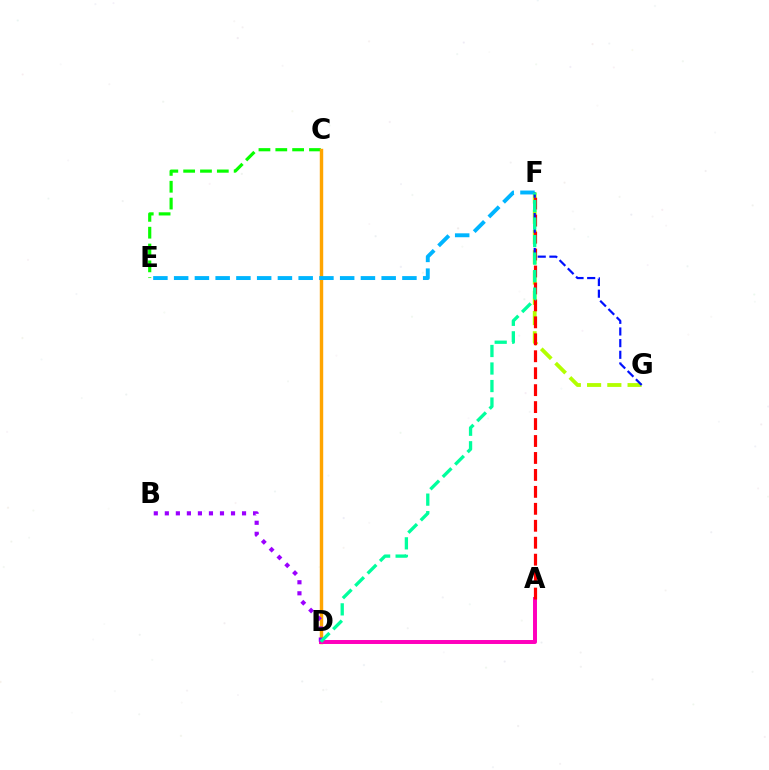{('C', 'E'): [{'color': '#08ff00', 'line_style': 'dashed', 'thickness': 2.29}], ('F', 'G'): [{'color': '#b3ff00', 'line_style': 'dashed', 'thickness': 2.75}, {'color': '#0010ff', 'line_style': 'dashed', 'thickness': 1.58}], ('C', 'D'): [{'color': '#ffa500', 'line_style': 'solid', 'thickness': 2.47}], ('A', 'D'): [{'color': '#ff00bd', 'line_style': 'solid', 'thickness': 2.86}], ('B', 'D'): [{'color': '#9b00ff', 'line_style': 'dotted', 'thickness': 3.0}], ('E', 'F'): [{'color': '#00b5ff', 'line_style': 'dashed', 'thickness': 2.82}], ('A', 'F'): [{'color': '#ff0000', 'line_style': 'dashed', 'thickness': 2.3}], ('D', 'F'): [{'color': '#00ff9d', 'line_style': 'dashed', 'thickness': 2.38}]}